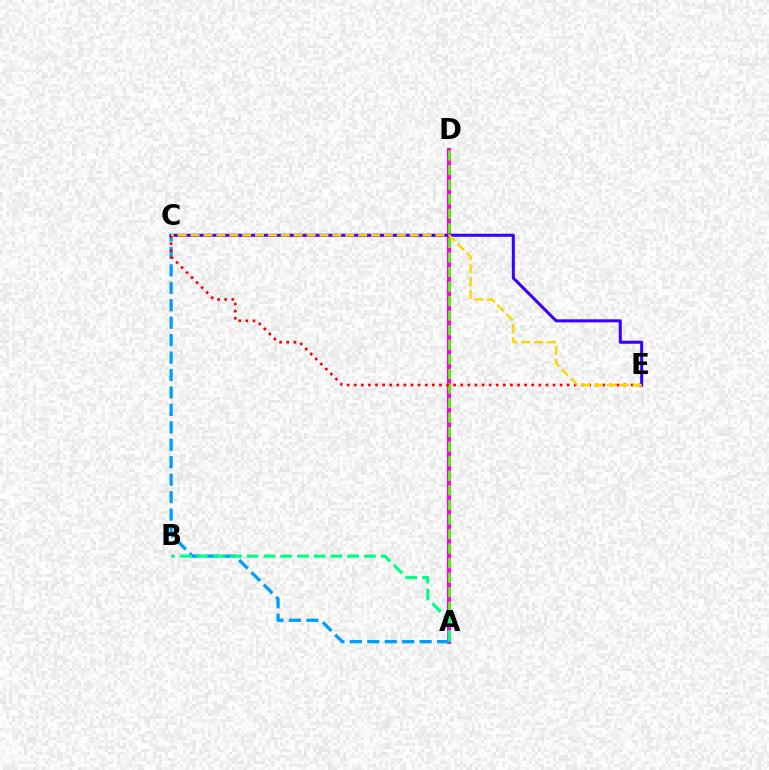{('A', 'D'): [{'color': '#ff00ed', 'line_style': 'solid', 'thickness': 2.97}, {'color': '#4fff00', 'line_style': 'dashed', 'thickness': 1.98}], ('A', 'C'): [{'color': '#009eff', 'line_style': 'dashed', 'thickness': 2.37}], ('C', 'E'): [{'color': '#ff0000', 'line_style': 'dotted', 'thickness': 1.93}, {'color': '#3700ff', 'line_style': 'solid', 'thickness': 2.18}, {'color': '#ffd500', 'line_style': 'dashed', 'thickness': 1.75}], ('A', 'B'): [{'color': '#00ff86', 'line_style': 'dashed', 'thickness': 2.27}]}